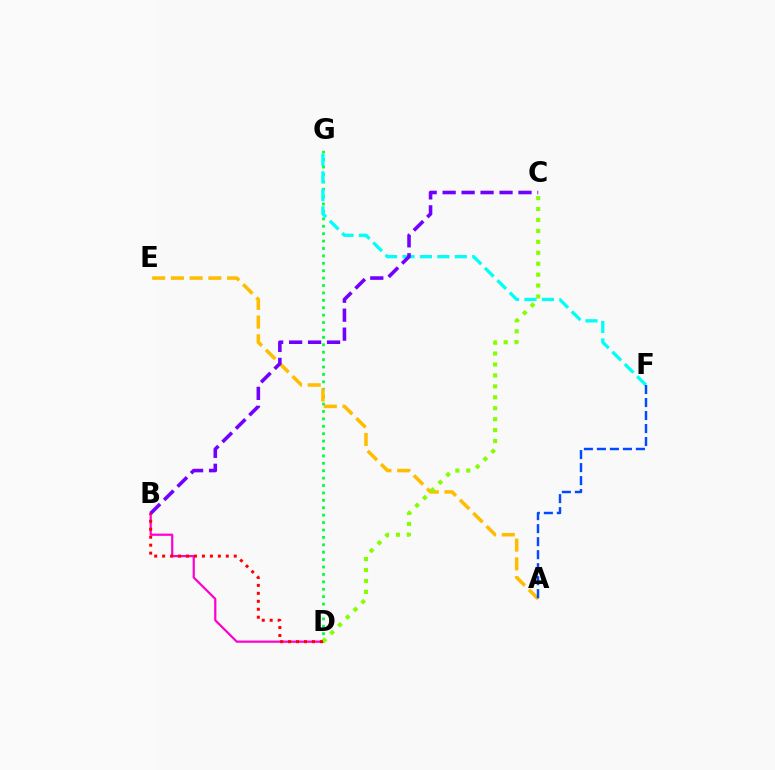{('D', 'G'): [{'color': '#00ff39', 'line_style': 'dotted', 'thickness': 2.01}], ('A', 'E'): [{'color': '#ffbd00', 'line_style': 'dashed', 'thickness': 2.54}], ('F', 'G'): [{'color': '#00fff6', 'line_style': 'dashed', 'thickness': 2.37}], ('B', 'D'): [{'color': '#ff00cf', 'line_style': 'solid', 'thickness': 1.6}, {'color': '#ff0000', 'line_style': 'dotted', 'thickness': 2.16}], ('B', 'C'): [{'color': '#7200ff', 'line_style': 'dashed', 'thickness': 2.58}], ('C', 'D'): [{'color': '#84ff00', 'line_style': 'dotted', 'thickness': 2.97}], ('A', 'F'): [{'color': '#004bff', 'line_style': 'dashed', 'thickness': 1.77}]}